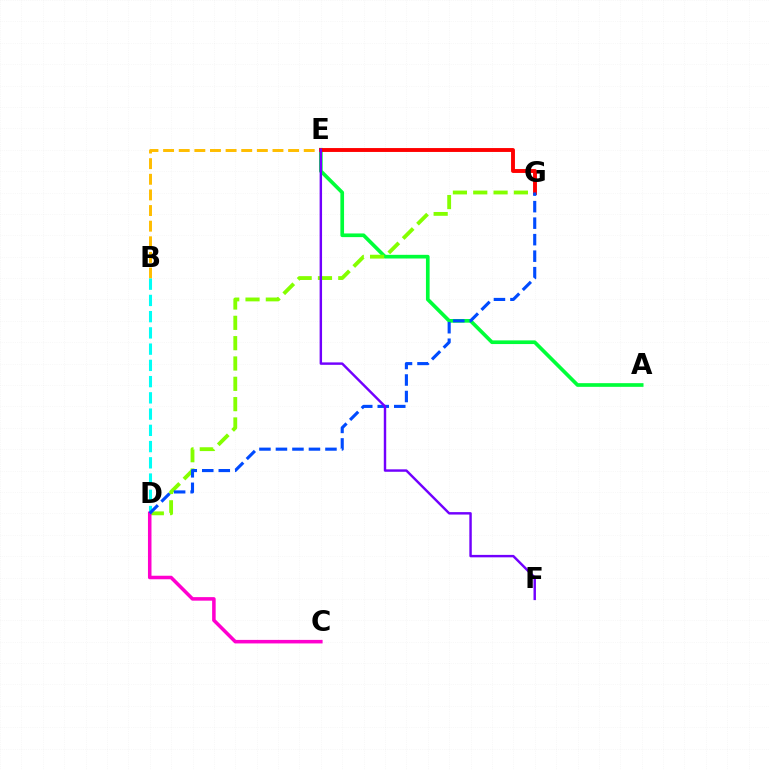{('A', 'E'): [{'color': '#00ff39', 'line_style': 'solid', 'thickness': 2.64}], ('B', 'E'): [{'color': '#ffbd00', 'line_style': 'dashed', 'thickness': 2.12}], ('D', 'G'): [{'color': '#84ff00', 'line_style': 'dashed', 'thickness': 2.76}, {'color': '#004bff', 'line_style': 'dashed', 'thickness': 2.24}], ('B', 'D'): [{'color': '#00fff6', 'line_style': 'dashed', 'thickness': 2.21}], ('E', 'G'): [{'color': '#ff0000', 'line_style': 'solid', 'thickness': 2.8}], ('C', 'D'): [{'color': '#ff00cf', 'line_style': 'solid', 'thickness': 2.54}], ('E', 'F'): [{'color': '#7200ff', 'line_style': 'solid', 'thickness': 1.75}]}